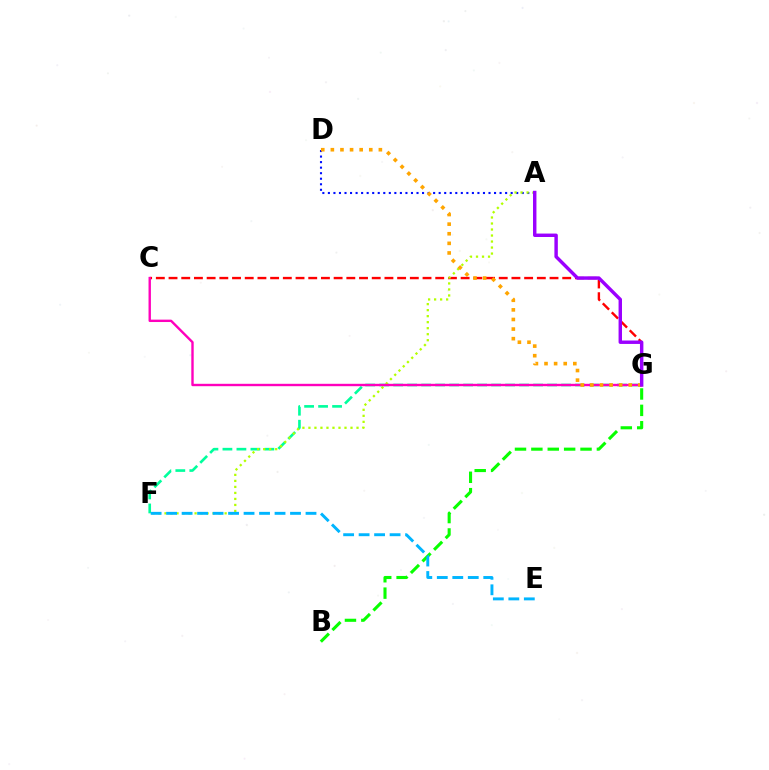{('A', 'D'): [{'color': '#0010ff', 'line_style': 'dotted', 'thickness': 1.5}], ('F', 'G'): [{'color': '#00ff9d', 'line_style': 'dashed', 'thickness': 1.9}], ('B', 'G'): [{'color': '#08ff00', 'line_style': 'dashed', 'thickness': 2.23}], ('C', 'G'): [{'color': '#ff0000', 'line_style': 'dashed', 'thickness': 1.73}, {'color': '#ff00bd', 'line_style': 'solid', 'thickness': 1.72}], ('A', 'F'): [{'color': '#b3ff00', 'line_style': 'dotted', 'thickness': 1.63}], ('E', 'F'): [{'color': '#00b5ff', 'line_style': 'dashed', 'thickness': 2.1}], ('D', 'G'): [{'color': '#ffa500', 'line_style': 'dotted', 'thickness': 2.61}], ('A', 'G'): [{'color': '#9b00ff', 'line_style': 'solid', 'thickness': 2.47}]}